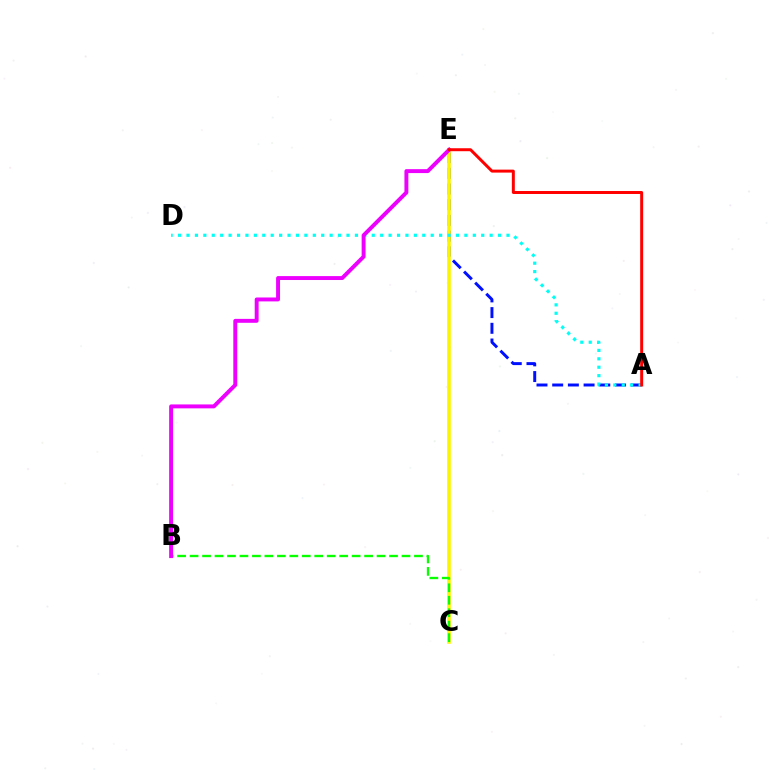{('A', 'E'): [{'color': '#0010ff', 'line_style': 'dashed', 'thickness': 2.13}, {'color': '#ff0000', 'line_style': 'solid', 'thickness': 2.14}], ('C', 'E'): [{'color': '#fcf500', 'line_style': 'solid', 'thickness': 2.58}], ('B', 'C'): [{'color': '#08ff00', 'line_style': 'dashed', 'thickness': 1.69}], ('A', 'D'): [{'color': '#00fff6', 'line_style': 'dotted', 'thickness': 2.29}], ('B', 'E'): [{'color': '#ee00ff', 'line_style': 'solid', 'thickness': 2.83}]}